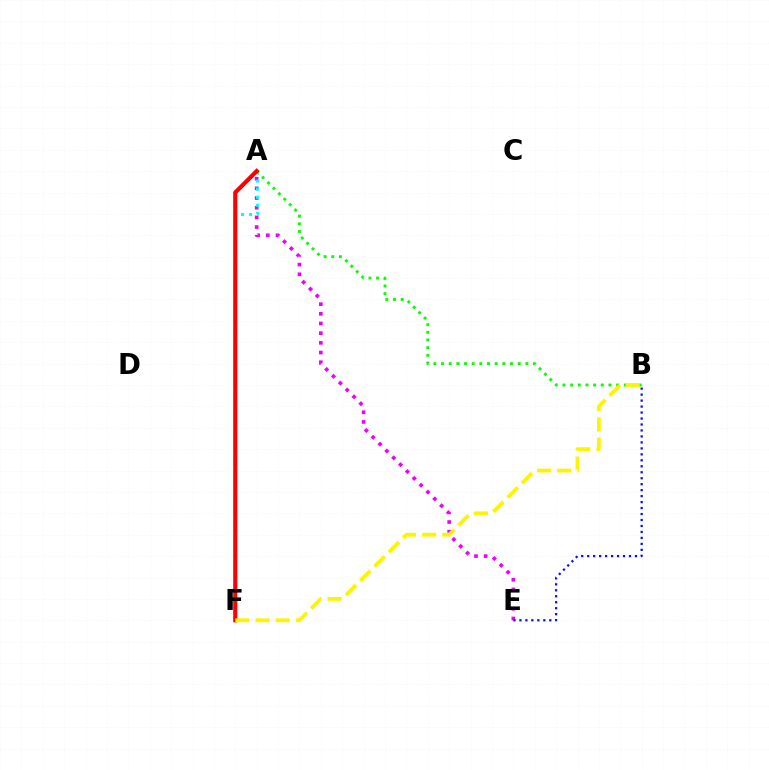{('A', 'E'): [{'color': '#ee00ff', 'line_style': 'dotted', 'thickness': 2.63}], ('A', 'F'): [{'color': '#00fff6', 'line_style': 'dotted', 'thickness': 2.19}, {'color': '#ff0000', 'line_style': 'solid', 'thickness': 3.0}], ('A', 'B'): [{'color': '#08ff00', 'line_style': 'dotted', 'thickness': 2.08}], ('B', 'E'): [{'color': '#0010ff', 'line_style': 'dotted', 'thickness': 1.62}], ('B', 'F'): [{'color': '#fcf500', 'line_style': 'dashed', 'thickness': 2.74}]}